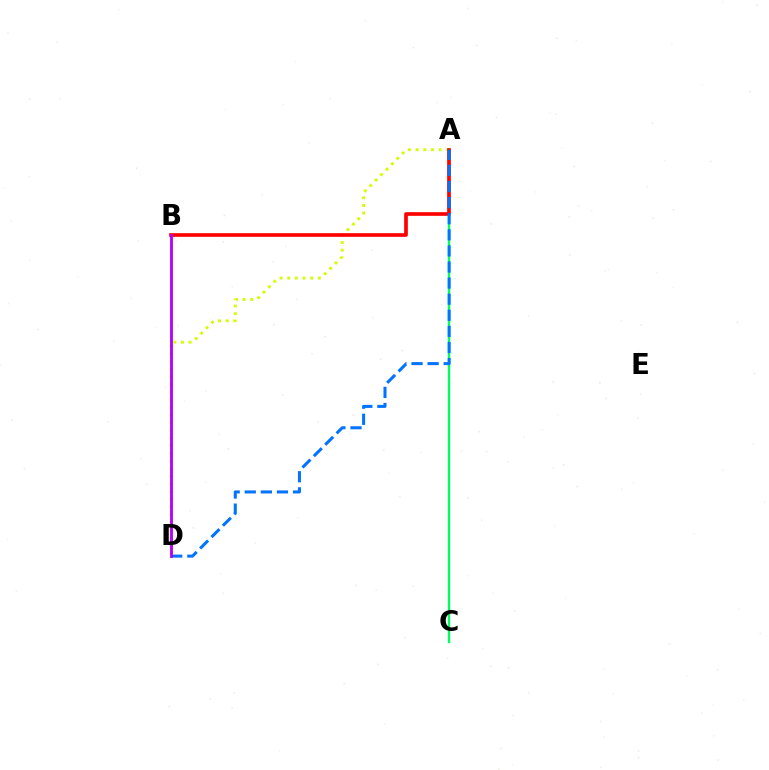{('A', 'D'): [{'color': '#d1ff00', 'line_style': 'dotted', 'thickness': 2.08}, {'color': '#0074ff', 'line_style': 'dashed', 'thickness': 2.19}], ('A', 'C'): [{'color': '#00ff5c', 'line_style': 'solid', 'thickness': 1.69}], ('A', 'B'): [{'color': '#ff0000', 'line_style': 'solid', 'thickness': 2.64}], ('B', 'D'): [{'color': '#b900ff', 'line_style': 'solid', 'thickness': 2.06}]}